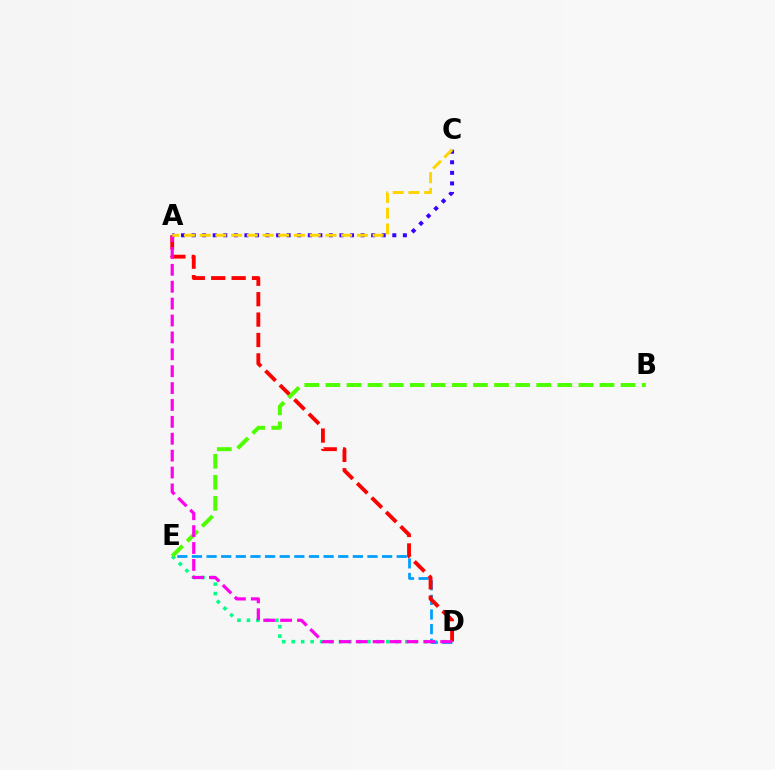{('D', 'E'): [{'color': '#00ff86', 'line_style': 'dotted', 'thickness': 2.57}, {'color': '#009eff', 'line_style': 'dashed', 'thickness': 1.99}], ('A', 'C'): [{'color': '#3700ff', 'line_style': 'dotted', 'thickness': 2.87}, {'color': '#ffd500', 'line_style': 'dashed', 'thickness': 2.14}], ('A', 'D'): [{'color': '#ff0000', 'line_style': 'dashed', 'thickness': 2.77}, {'color': '#ff00ed', 'line_style': 'dashed', 'thickness': 2.29}], ('B', 'E'): [{'color': '#4fff00', 'line_style': 'dashed', 'thickness': 2.86}]}